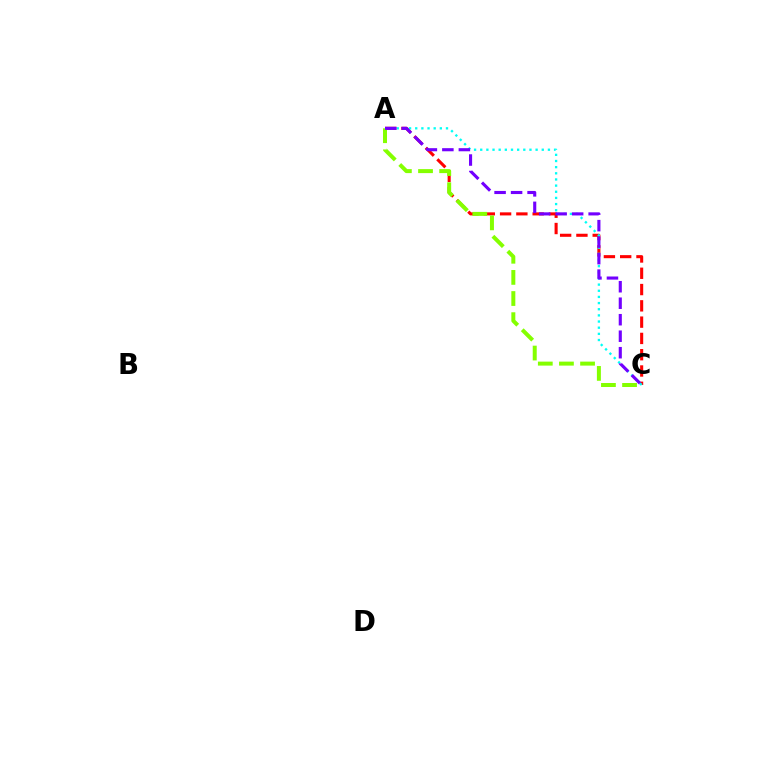{('A', 'C'): [{'color': '#ff0000', 'line_style': 'dashed', 'thickness': 2.21}, {'color': '#00fff6', 'line_style': 'dotted', 'thickness': 1.67}, {'color': '#84ff00', 'line_style': 'dashed', 'thickness': 2.87}, {'color': '#7200ff', 'line_style': 'dashed', 'thickness': 2.24}]}